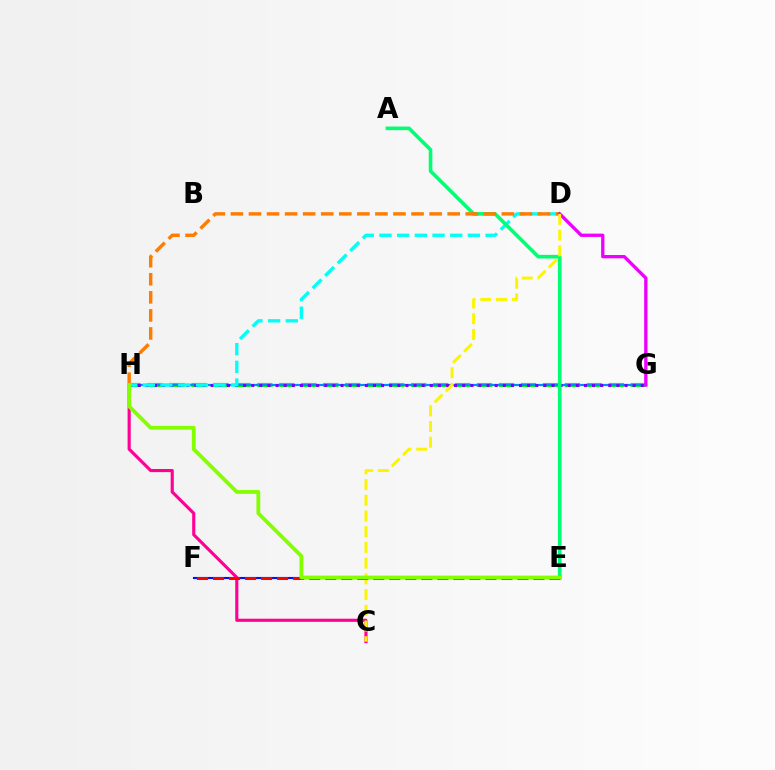{('G', 'H'): [{'color': '#08ff00', 'line_style': 'dashed', 'thickness': 2.98}, {'color': '#008cff', 'line_style': 'solid', 'thickness': 1.59}, {'color': '#7200ff', 'line_style': 'dotted', 'thickness': 2.2}], ('E', 'F'): [{'color': '#0010ff', 'line_style': 'solid', 'thickness': 1.53}, {'color': '#ff0000', 'line_style': 'dashed', 'thickness': 2.18}], ('C', 'H'): [{'color': '#ff0094', 'line_style': 'solid', 'thickness': 2.25}], ('D', 'H'): [{'color': '#00fff6', 'line_style': 'dashed', 'thickness': 2.4}, {'color': '#ff7c00', 'line_style': 'dashed', 'thickness': 2.45}], ('A', 'E'): [{'color': '#00ff74', 'line_style': 'solid', 'thickness': 2.61}], ('D', 'G'): [{'color': '#ee00ff', 'line_style': 'solid', 'thickness': 2.38}], ('C', 'D'): [{'color': '#fcf500', 'line_style': 'dashed', 'thickness': 2.14}], ('E', 'H'): [{'color': '#84ff00', 'line_style': 'solid', 'thickness': 2.73}]}